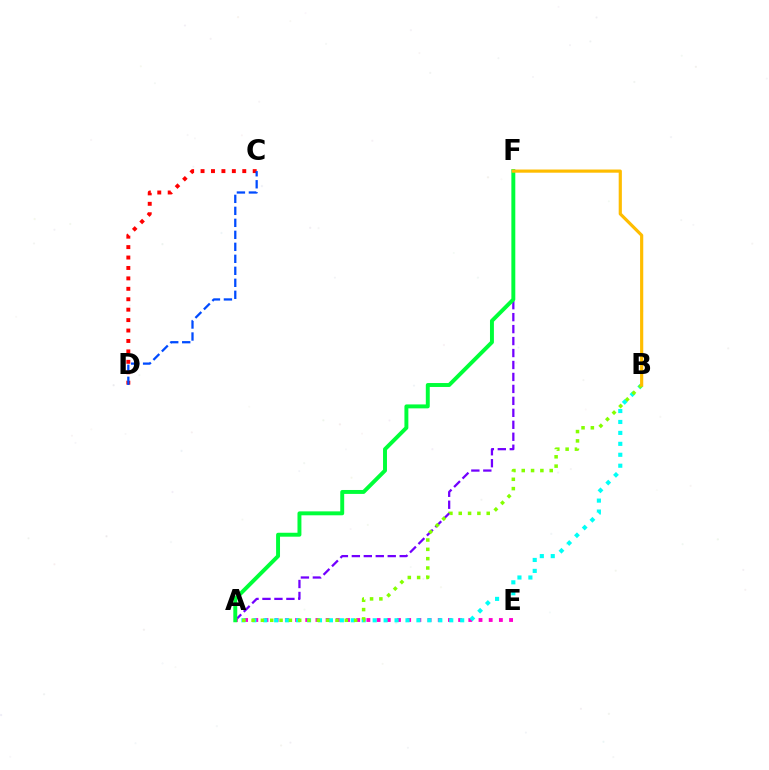{('C', 'D'): [{'color': '#ff0000', 'line_style': 'dotted', 'thickness': 2.83}, {'color': '#004bff', 'line_style': 'dashed', 'thickness': 1.63}], ('A', 'F'): [{'color': '#7200ff', 'line_style': 'dashed', 'thickness': 1.63}, {'color': '#00ff39', 'line_style': 'solid', 'thickness': 2.83}], ('A', 'E'): [{'color': '#ff00cf', 'line_style': 'dotted', 'thickness': 2.77}], ('A', 'B'): [{'color': '#00fff6', 'line_style': 'dotted', 'thickness': 2.97}, {'color': '#84ff00', 'line_style': 'dotted', 'thickness': 2.53}], ('B', 'F'): [{'color': '#ffbd00', 'line_style': 'solid', 'thickness': 2.29}]}